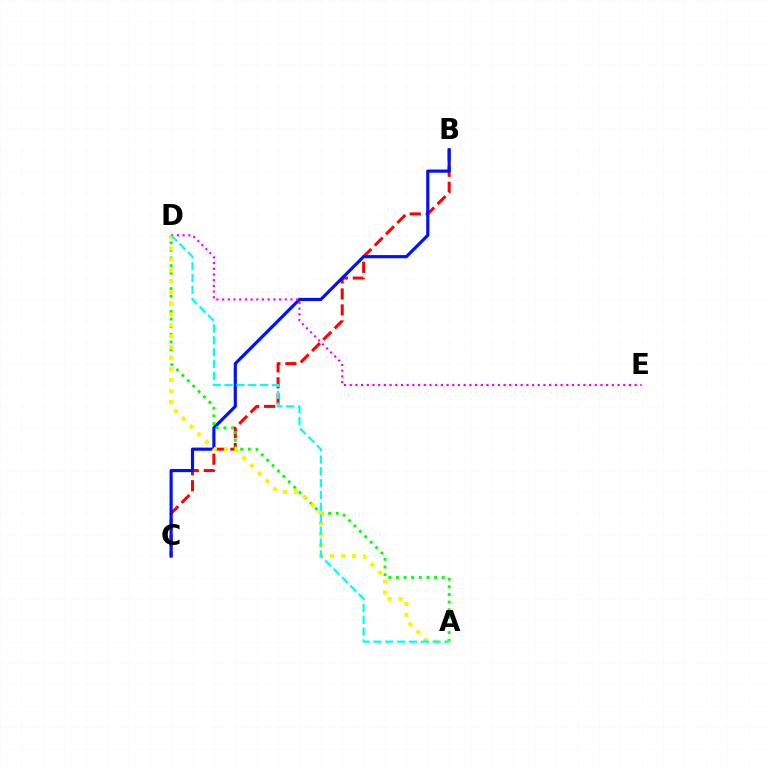{('B', 'C'): [{'color': '#ff0000', 'line_style': 'dashed', 'thickness': 2.17}, {'color': '#0010ff', 'line_style': 'solid', 'thickness': 2.28}], ('A', 'D'): [{'color': '#08ff00', 'line_style': 'dotted', 'thickness': 2.07}, {'color': '#fcf500', 'line_style': 'dotted', 'thickness': 2.98}, {'color': '#00fff6', 'line_style': 'dashed', 'thickness': 1.61}], ('D', 'E'): [{'color': '#ee00ff', 'line_style': 'dotted', 'thickness': 1.55}]}